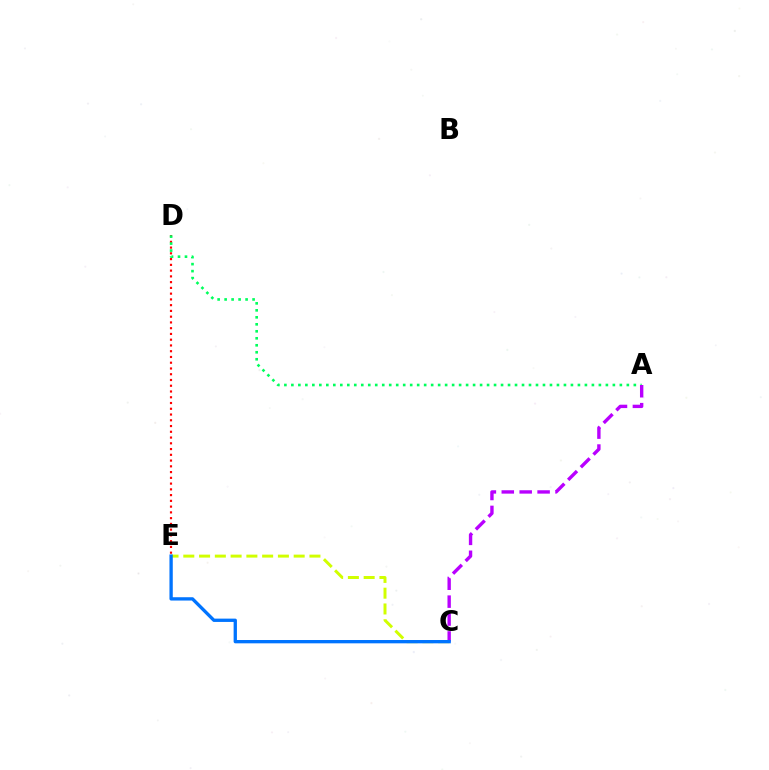{('D', 'E'): [{'color': '#ff0000', 'line_style': 'dotted', 'thickness': 1.56}], ('C', 'E'): [{'color': '#d1ff00', 'line_style': 'dashed', 'thickness': 2.14}, {'color': '#0074ff', 'line_style': 'solid', 'thickness': 2.39}], ('A', 'D'): [{'color': '#00ff5c', 'line_style': 'dotted', 'thickness': 1.9}], ('A', 'C'): [{'color': '#b900ff', 'line_style': 'dashed', 'thickness': 2.43}]}